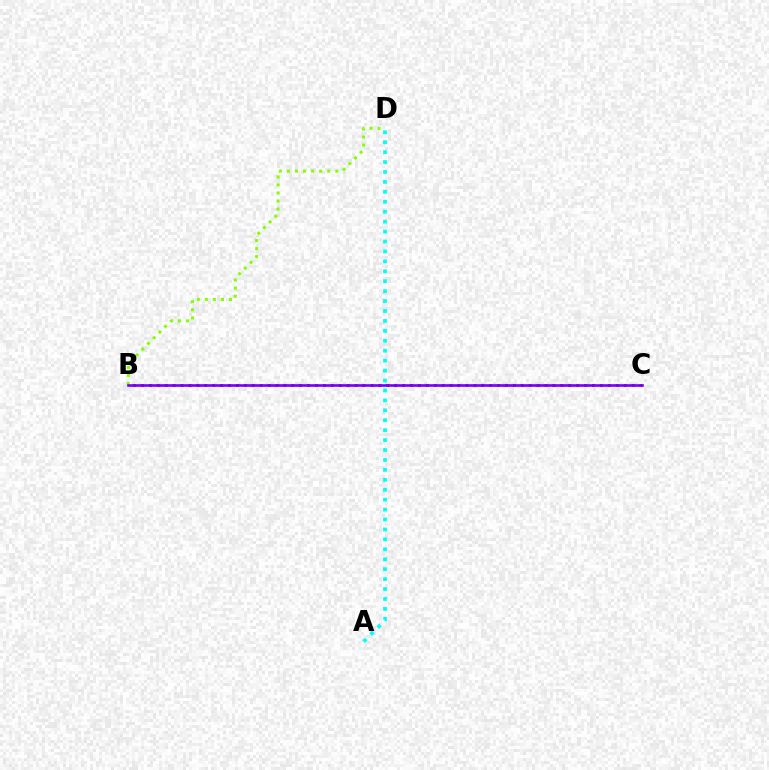{('A', 'D'): [{'color': '#00fff6', 'line_style': 'dotted', 'thickness': 2.7}], ('B', 'D'): [{'color': '#84ff00', 'line_style': 'dotted', 'thickness': 2.19}], ('B', 'C'): [{'color': '#ff0000', 'line_style': 'dotted', 'thickness': 2.15}, {'color': '#7200ff', 'line_style': 'solid', 'thickness': 1.88}]}